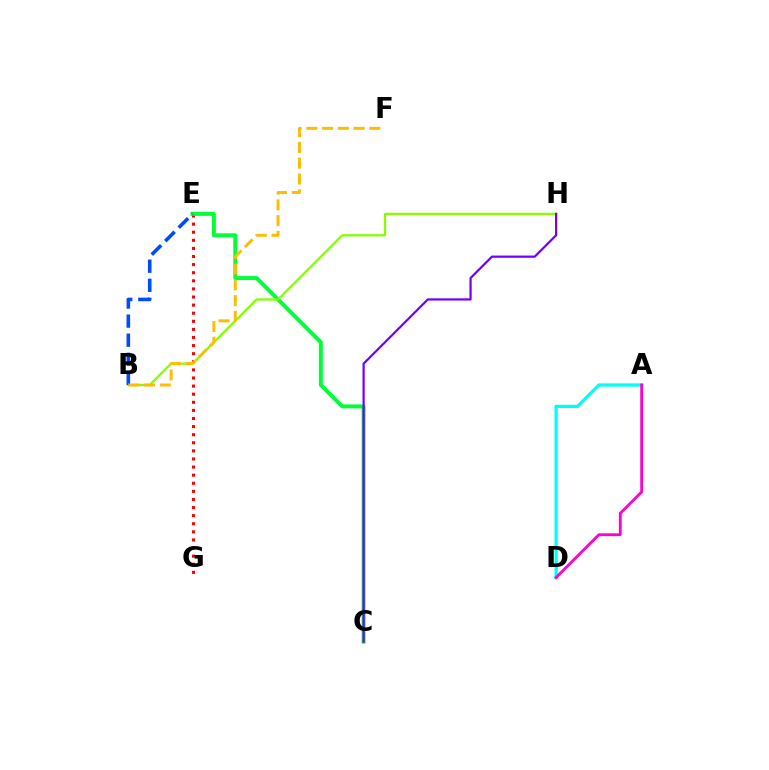{('E', 'G'): [{'color': '#ff0000', 'line_style': 'dotted', 'thickness': 2.2}], ('C', 'E'): [{'color': '#00ff39', 'line_style': 'solid', 'thickness': 2.84}], ('A', 'D'): [{'color': '#00fff6', 'line_style': 'solid', 'thickness': 2.35}, {'color': '#ff00cf', 'line_style': 'solid', 'thickness': 2.04}], ('B', 'H'): [{'color': '#84ff00', 'line_style': 'solid', 'thickness': 1.62}], ('B', 'E'): [{'color': '#004bff', 'line_style': 'dashed', 'thickness': 2.59}], ('B', 'F'): [{'color': '#ffbd00', 'line_style': 'dashed', 'thickness': 2.14}], ('C', 'H'): [{'color': '#7200ff', 'line_style': 'solid', 'thickness': 1.6}]}